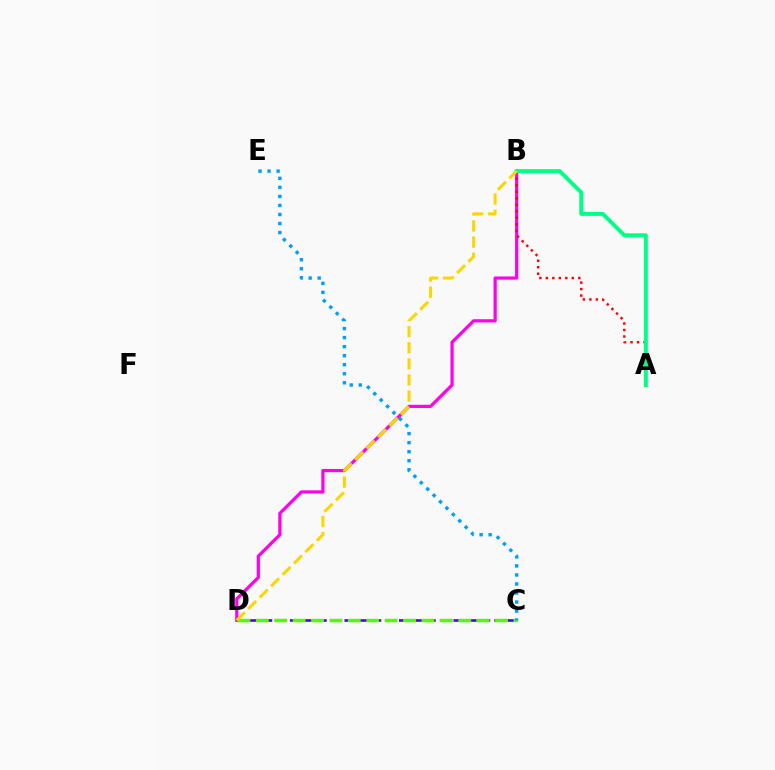{('B', 'D'): [{'color': '#ff00ed', 'line_style': 'solid', 'thickness': 2.31}, {'color': '#ffd500', 'line_style': 'dashed', 'thickness': 2.19}], ('C', 'D'): [{'color': '#3700ff', 'line_style': 'dashed', 'thickness': 1.85}, {'color': '#4fff00', 'line_style': 'dashed', 'thickness': 2.5}], ('C', 'E'): [{'color': '#009eff', 'line_style': 'dotted', 'thickness': 2.45}], ('A', 'B'): [{'color': '#ff0000', 'line_style': 'dotted', 'thickness': 1.76}, {'color': '#00ff86', 'line_style': 'solid', 'thickness': 2.84}]}